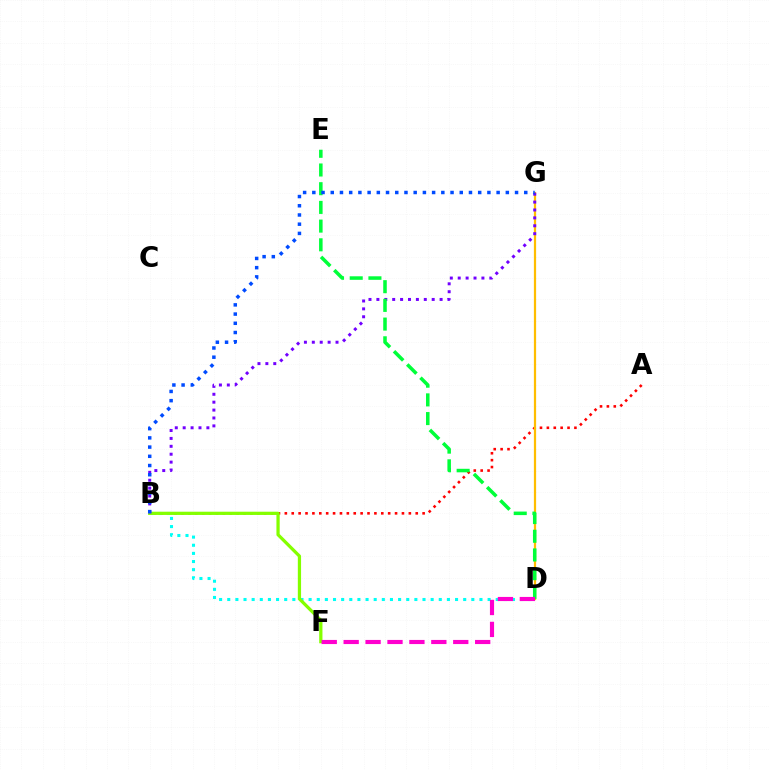{('A', 'B'): [{'color': '#ff0000', 'line_style': 'dotted', 'thickness': 1.87}], ('B', 'D'): [{'color': '#00fff6', 'line_style': 'dotted', 'thickness': 2.21}], ('D', 'G'): [{'color': '#ffbd00', 'line_style': 'solid', 'thickness': 1.61}], ('B', 'F'): [{'color': '#84ff00', 'line_style': 'solid', 'thickness': 2.33}], ('B', 'G'): [{'color': '#7200ff', 'line_style': 'dotted', 'thickness': 2.15}, {'color': '#004bff', 'line_style': 'dotted', 'thickness': 2.5}], ('D', 'E'): [{'color': '#00ff39', 'line_style': 'dashed', 'thickness': 2.54}], ('D', 'F'): [{'color': '#ff00cf', 'line_style': 'dashed', 'thickness': 2.98}]}